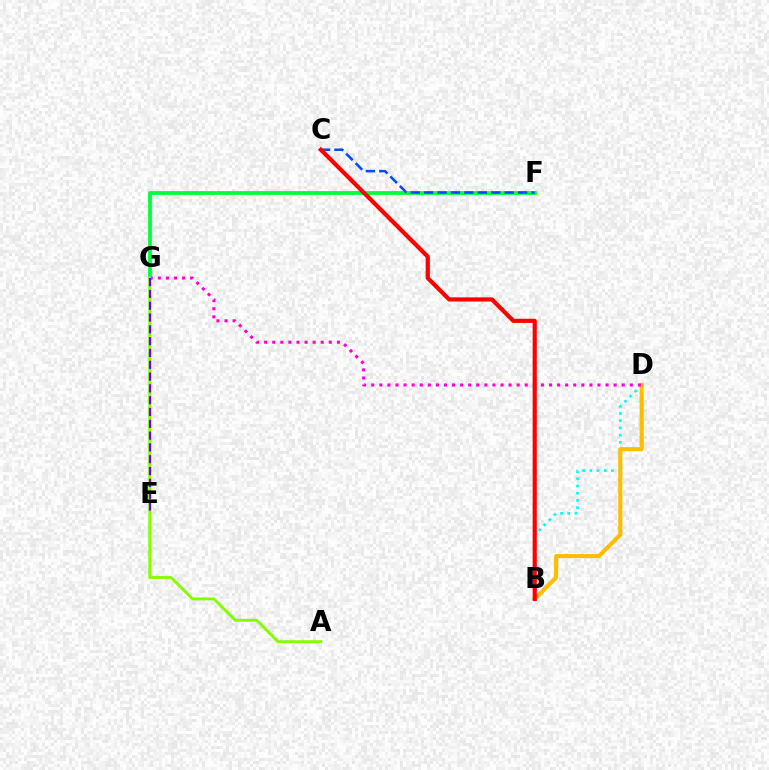{('B', 'D'): [{'color': '#00fff6', 'line_style': 'dotted', 'thickness': 1.96}, {'color': '#ffbd00', 'line_style': 'solid', 'thickness': 2.95}], ('F', 'G'): [{'color': '#00ff39', 'line_style': 'solid', 'thickness': 2.7}], ('C', 'F'): [{'color': '#004bff', 'line_style': 'dashed', 'thickness': 1.82}], ('D', 'G'): [{'color': '#ff00cf', 'line_style': 'dotted', 'thickness': 2.2}], ('B', 'C'): [{'color': '#ff0000', 'line_style': 'solid', 'thickness': 3.0}], ('A', 'G'): [{'color': '#84ff00', 'line_style': 'solid', 'thickness': 2.08}], ('E', 'G'): [{'color': '#7200ff', 'line_style': 'dashed', 'thickness': 1.6}]}